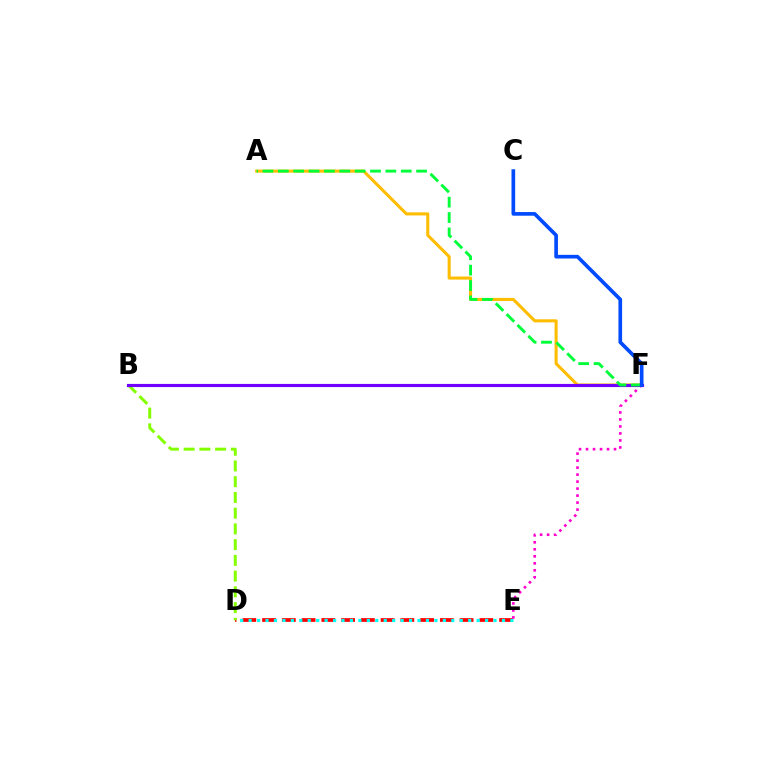{('D', 'E'): [{'color': '#ff0000', 'line_style': 'dashed', 'thickness': 2.68}, {'color': '#00fff6', 'line_style': 'dotted', 'thickness': 2.29}], ('A', 'F'): [{'color': '#ffbd00', 'line_style': 'solid', 'thickness': 2.21}, {'color': '#00ff39', 'line_style': 'dashed', 'thickness': 2.09}], ('B', 'D'): [{'color': '#84ff00', 'line_style': 'dashed', 'thickness': 2.14}], ('E', 'F'): [{'color': '#ff00cf', 'line_style': 'dotted', 'thickness': 1.9}], ('B', 'F'): [{'color': '#7200ff', 'line_style': 'solid', 'thickness': 2.27}], ('C', 'F'): [{'color': '#004bff', 'line_style': 'solid', 'thickness': 2.64}]}